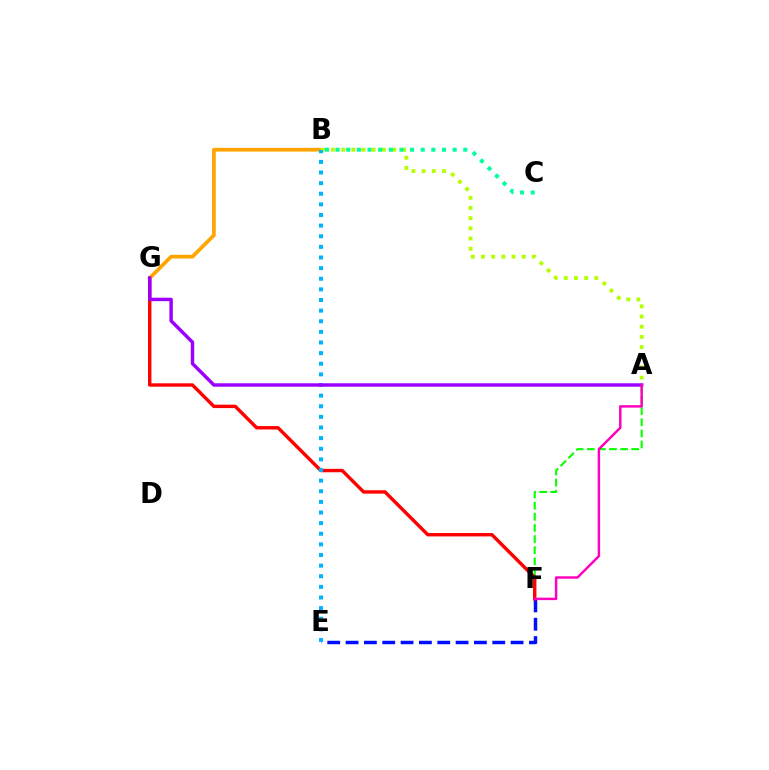{('E', 'F'): [{'color': '#0010ff', 'line_style': 'dashed', 'thickness': 2.49}], ('A', 'F'): [{'color': '#08ff00', 'line_style': 'dashed', 'thickness': 1.51}, {'color': '#ff00bd', 'line_style': 'solid', 'thickness': 1.76}], ('F', 'G'): [{'color': '#ff0000', 'line_style': 'solid', 'thickness': 2.45}], ('B', 'G'): [{'color': '#ffa500', 'line_style': 'solid', 'thickness': 2.68}], ('A', 'B'): [{'color': '#b3ff00', 'line_style': 'dotted', 'thickness': 2.77}], ('B', 'E'): [{'color': '#00b5ff', 'line_style': 'dotted', 'thickness': 2.89}], ('B', 'C'): [{'color': '#00ff9d', 'line_style': 'dotted', 'thickness': 2.89}], ('A', 'G'): [{'color': '#9b00ff', 'line_style': 'solid', 'thickness': 2.48}]}